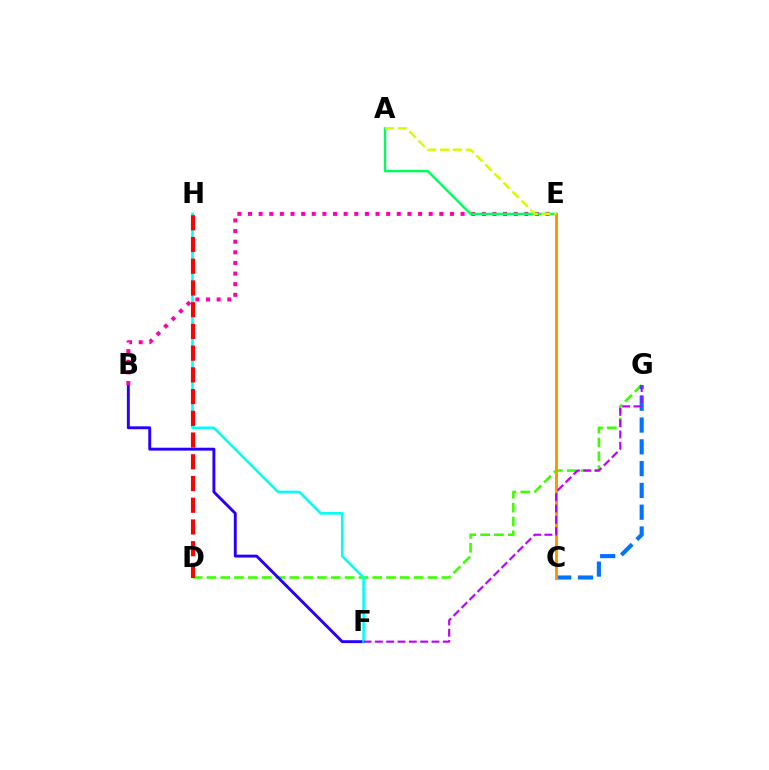{('D', 'G'): [{'color': '#3dff00', 'line_style': 'dashed', 'thickness': 1.88}], ('C', 'G'): [{'color': '#0074ff', 'line_style': 'dashed', 'thickness': 2.96}], ('B', 'F'): [{'color': '#2500ff', 'line_style': 'solid', 'thickness': 2.09}], ('B', 'E'): [{'color': '#ff00ac', 'line_style': 'dotted', 'thickness': 2.89}], ('A', 'E'): [{'color': '#00ff5c', 'line_style': 'solid', 'thickness': 1.73}, {'color': '#d1ff00', 'line_style': 'dashed', 'thickness': 1.74}], ('C', 'E'): [{'color': '#ff9400', 'line_style': 'solid', 'thickness': 2.08}], ('F', 'H'): [{'color': '#00fff6', 'line_style': 'solid', 'thickness': 1.87}], ('D', 'H'): [{'color': '#ff0000', 'line_style': 'dashed', 'thickness': 2.95}], ('F', 'G'): [{'color': '#b900ff', 'line_style': 'dashed', 'thickness': 1.54}]}